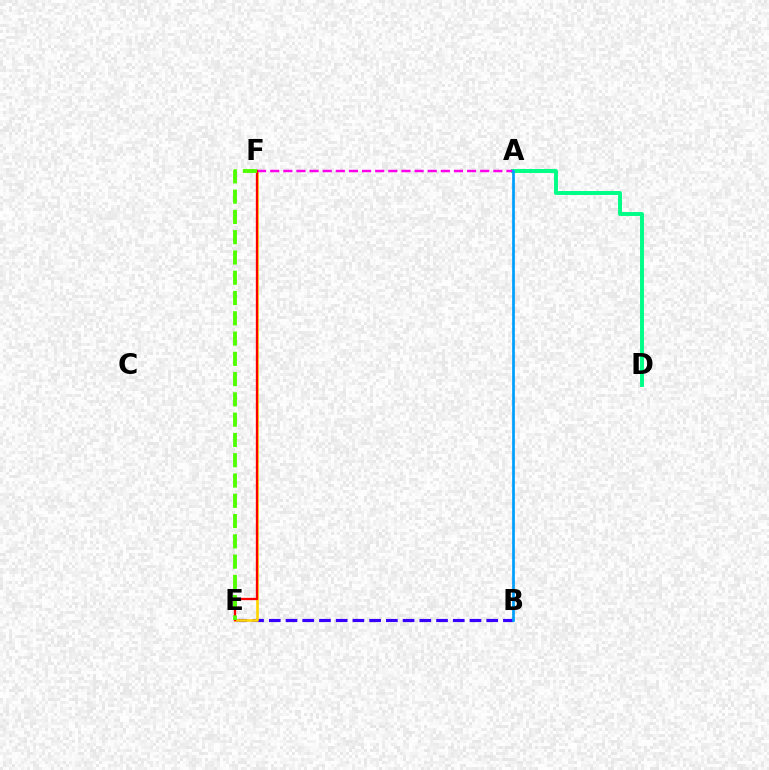{('B', 'E'): [{'color': '#3700ff', 'line_style': 'dashed', 'thickness': 2.27}], ('A', 'D'): [{'color': '#00ff86', 'line_style': 'solid', 'thickness': 2.83}], ('E', 'F'): [{'color': '#ffd500', 'line_style': 'solid', 'thickness': 1.91}, {'color': '#ff0000', 'line_style': 'solid', 'thickness': 1.66}, {'color': '#4fff00', 'line_style': 'dashed', 'thickness': 2.75}], ('A', 'F'): [{'color': '#ff00ed', 'line_style': 'dashed', 'thickness': 1.78}], ('A', 'B'): [{'color': '#009eff', 'line_style': 'solid', 'thickness': 1.95}]}